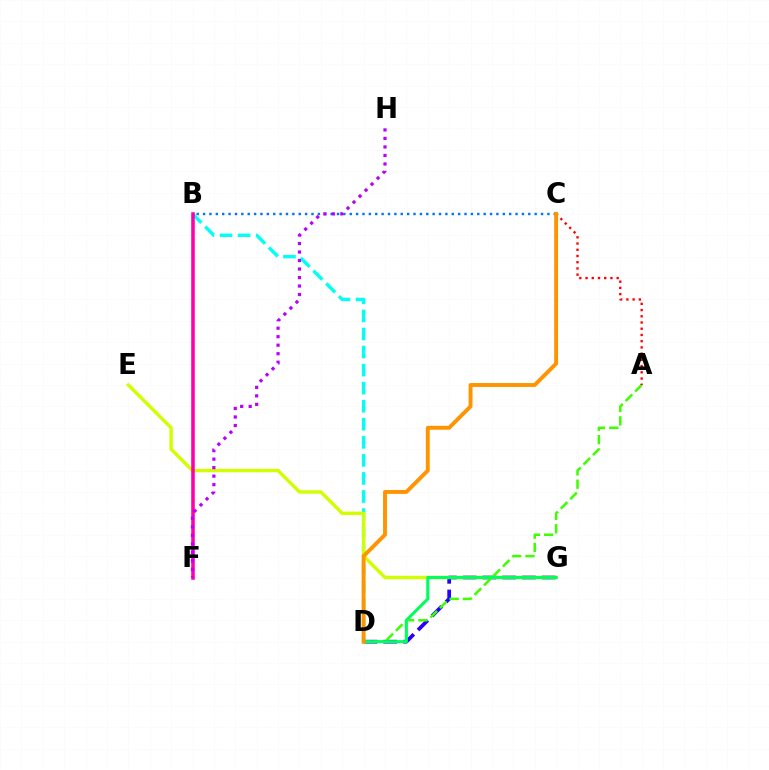{('D', 'G'): [{'color': '#2500ff', 'line_style': 'dashed', 'thickness': 2.68}, {'color': '#00ff5c', 'line_style': 'solid', 'thickness': 2.19}], ('B', 'D'): [{'color': '#00fff6', 'line_style': 'dashed', 'thickness': 2.45}], ('E', 'G'): [{'color': '#d1ff00', 'line_style': 'solid', 'thickness': 2.46}], ('A', 'D'): [{'color': '#3dff00', 'line_style': 'dashed', 'thickness': 1.82}], ('B', 'C'): [{'color': '#0074ff', 'line_style': 'dotted', 'thickness': 1.73}], ('A', 'C'): [{'color': '#ff0000', 'line_style': 'dotted', 'thickness': 1.69}], ('B', 'F'): [{'color': '#ff00ac', 'line_style': 'solid', 'thickness': 2.55}], ('F', 'H'): [{'color': '#b900ff', 'line_style': 'dotted', 'thickness': 2.31}], ('C', 'D'): [{'color': '#ff9400', 'line_style': 'solid', 'thickness': 2.81}]}